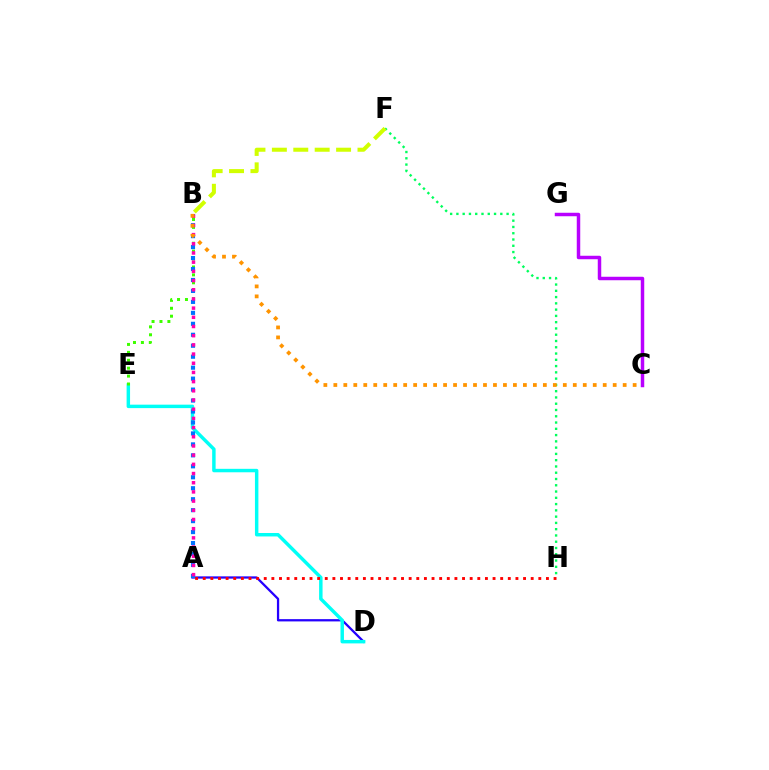{('A', 'D'): [{'color': '#2500ff', 'line_style': 'solid', 'thickness': 1.64}], ('D', 'E'): [{'color': '#00fff6', 'line_style': 'solid', 'thickness': 2.49}], ('B', 'E'): [{'color': '#3dff00', 'line_style': 'dotted', 'thickness': 2.15}], ('A', 'B'): [{'color': '#0074ff', 'line_style': 'dotted', 'thickness': 2.98}, {'color': '#ff00ac', 'line_style': 'dotted', 'thickness': 2.5}], ('C', 'G'): [{'color': '#b900ff', 'line_style': 'solid', 'thickness': 2.5}], ('F', 'H'): [{'color': '#00ff5c', 'line_style': 'dotted', 'thickness': 1.7}], ('A', 'H'): [{'color': '#ff0000', 'line_style': 'dotted', 'thickness': 2.07}], ('B', 'F'): [{'color': '#d1ff00', 'line_style': 'dashed', 'thickness': 2.91}], ('B', 'C'): [{'color': '#ff9400', 'line_style': 'dotted', 'thickness': 2.71}]}